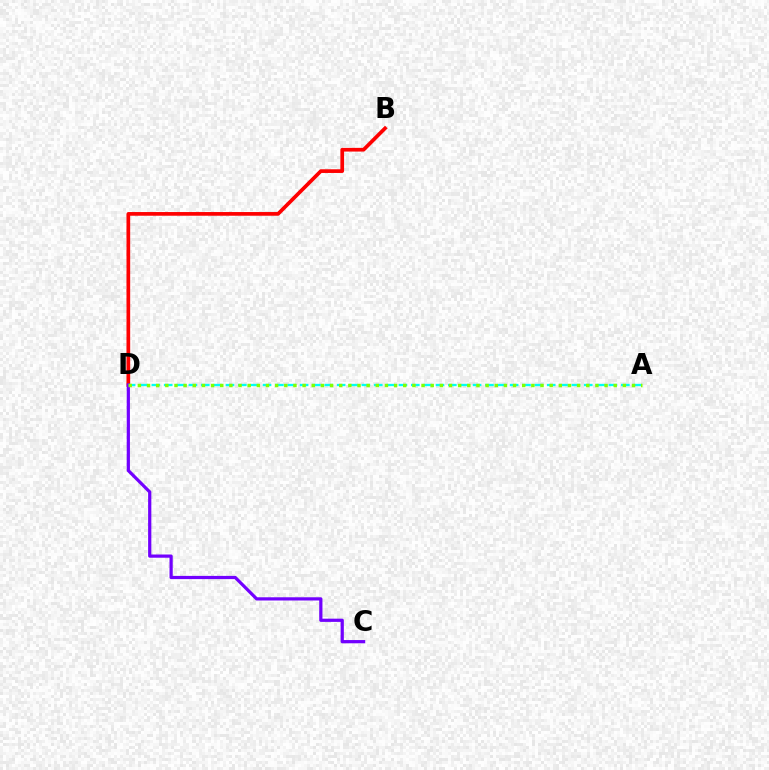{('B', 'D'): [{'color': '#ff0000', 'line_style': 'solid', 'thickness': 2.66}], ('A', 'D'): [{'color': '#00fff6', 'line_style': 'dashed', 'thickness': 1.68}, {'color': '#84ff00', 'line_style': 'dotted', 'thickness': 2.49}], ('C', 'D'): [{'color': '#7200ff', 'line_style': 'solid', 'thickness': 2.32}]}